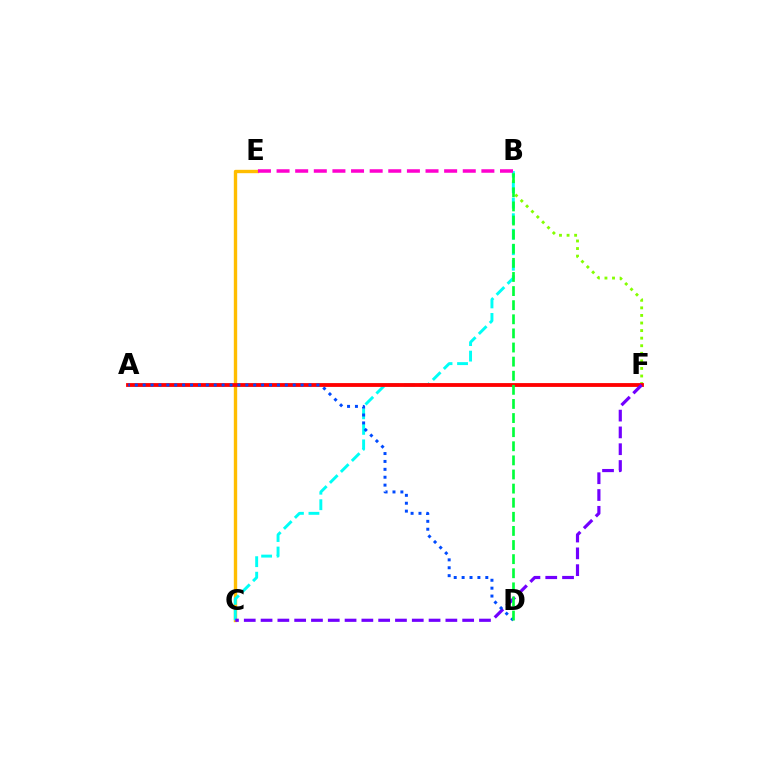{('C', 'E'): [{'color': '#ffbd00', 'line_style': 'solid', 'thickness': 2.43}], ('B', 'F'): [{'color': '#84ff00', 'line_style': 'dotted', 'thickness': 2.06}], ('B', 'C'): [{'color': '#00fff6', 'line_style': 'dashed', 'thickness': 2.11}], ('B', 'E'): [{'color': '#ff00cf', 'line_style': 'dashed', 'thickness': 2.53}], ('A', 'F'): [{'color': '#ff0000', 'line_style': 'solid', 'thickness': 2.75}], ('C', 'F'): [{'color': '#7200ff', 'line_style': 'dashed', 'thickness': 2.28}], ('A', 'D'): [{'color': '#004bff', 'line_style': 'dotted', 'thickness': 2.15}], ('B', 'D'): [{'color': '#00ff39', 'line_style': 'dashed', 'thickness': 1.92}]}